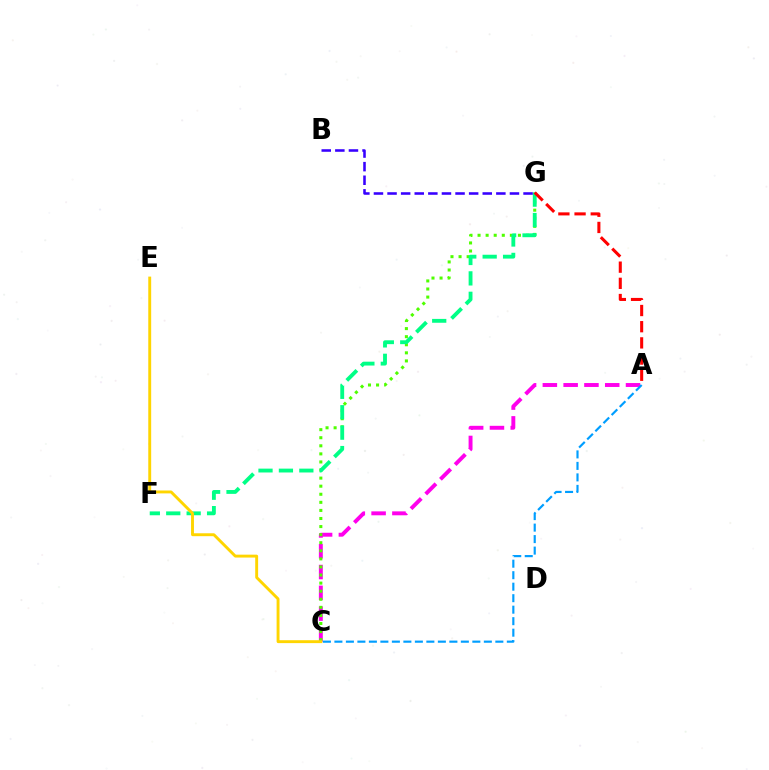{('A', 'C'): [{'color': '#ff00ed', 'line_style': 'dashed', 'thickness': 2.82}, {'color': '#009eff', 'line_style': 'dashed', 'thickness': 1.56}], ('C', 'G'): [{'color': '#4fff00', 'line_style': 'dotted', 'thickness': 2.19}], ('F', 'G'): [{'color': '#00ff86', 'line_style': 'dashed', 'thickness': 2.77}], ('C', 'E'): [{'color': '#ffd500', 'line_style': 'solid', 'thickness': 2.09}], ('A', 'G'): [{'color': '#ff0000', 'line_style': 'dashed', 'thickness': 2.2}], ('B', 'G'): [{'color': '#3700ff', 'line_style': 'dashed', 'thickness': 1.85}]}